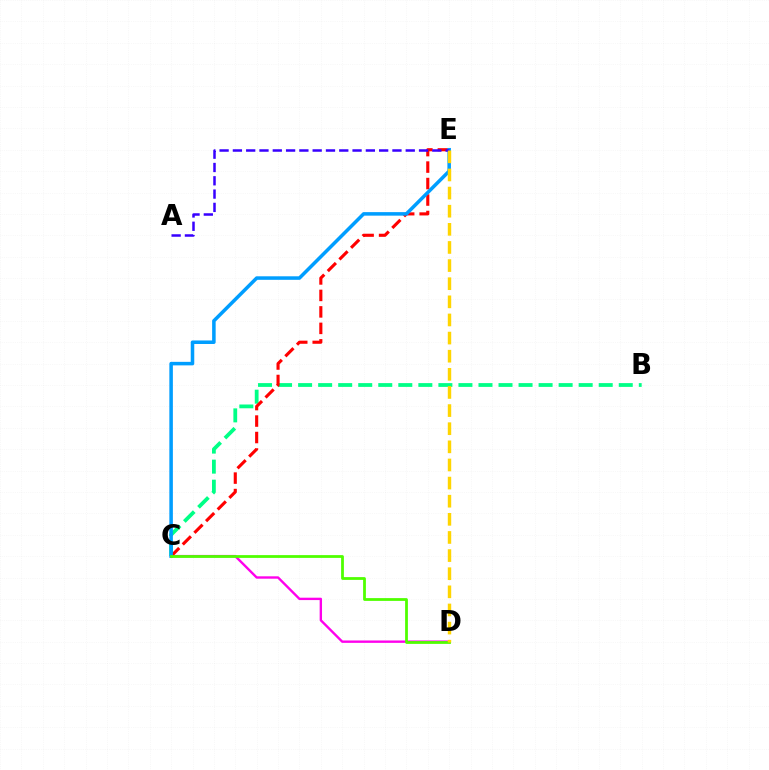{('C', 'D'): [{'color': '#ff00ed', 'line_style': 'solid', 'thickness': 1.71}, {'color': '#4fff00', 'line_style': 'solid', 'thickness': 2.0}], ('B', 'C'): [{'color': '#00ff86', 'line_style': 'dashed', 'thickness': 2.72}], ('C', 'E'): [{'color': '#ff0000', 'line_style': 'dashed', 'thickness': 2.24}, {'color': '#009eff', 'line_style': 'solid', 'thickness': 2.54}], ('A', 'E'): [{'color': '#3700ff', 'line_style': 'dashed', 'thickness': 1.81}], ('D', 'E'): [{'color': '#ffd500', 'line_style': 'dashed', 'thickness': 2.46}]}